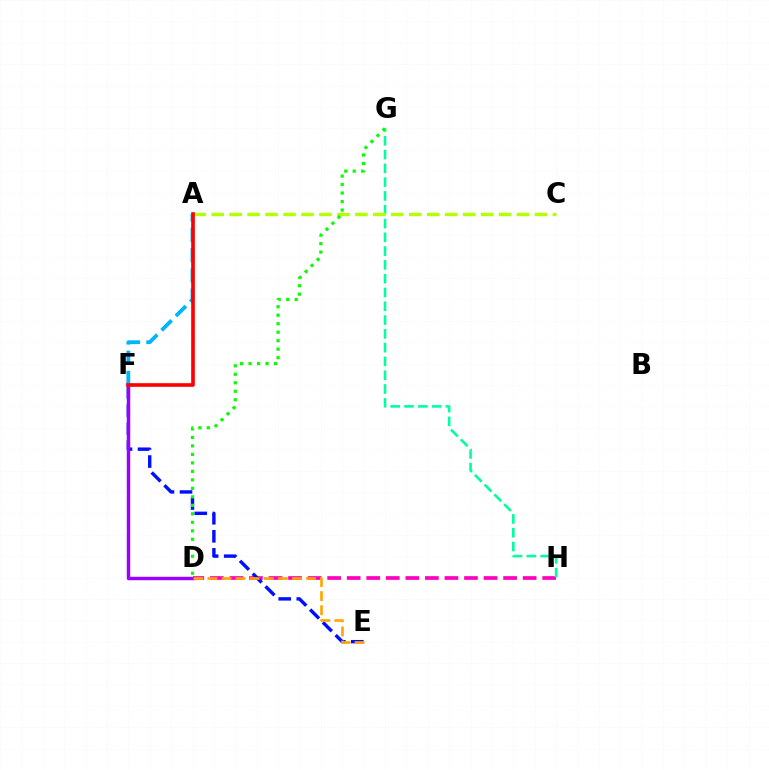{('D', 'H'): [{'color': '#ff00bd', 'line_style': 'dashed', 'thickness': 2.66}], ('E', 'F'): [{'color': '#0010ff', 'line_style': 'dashed', 'thickness': 2.45}], ('G', 'H'): [{'color': '#00ff9d', 'line_style': 'dashed', 'thickness': 1.87}], ('D', 'F'): [{'color': '#9b00ff', 'line_style': 'solid', 'thickness': 2.48}], ('A', 'C'): [{'color': '#b3ff00', 'line_style': 'dashed', 'thickness': 2.44}], ('D', 'E'): [{'color': '#ffa500', 'line_style': 'dashed', 'thickness': 1.91}], ('A', 'F'): [{'color': '#00b5ff', 'line_style': 'dashed', 'thickness': 2.75}, {'color': '#ff0000', 'line_style': 'solid', 'thickness': 2.62}], ('D', 'G'): [{'color': '#08ff00', 'line_style': 'dotted', 'thickness': 2.31}]}